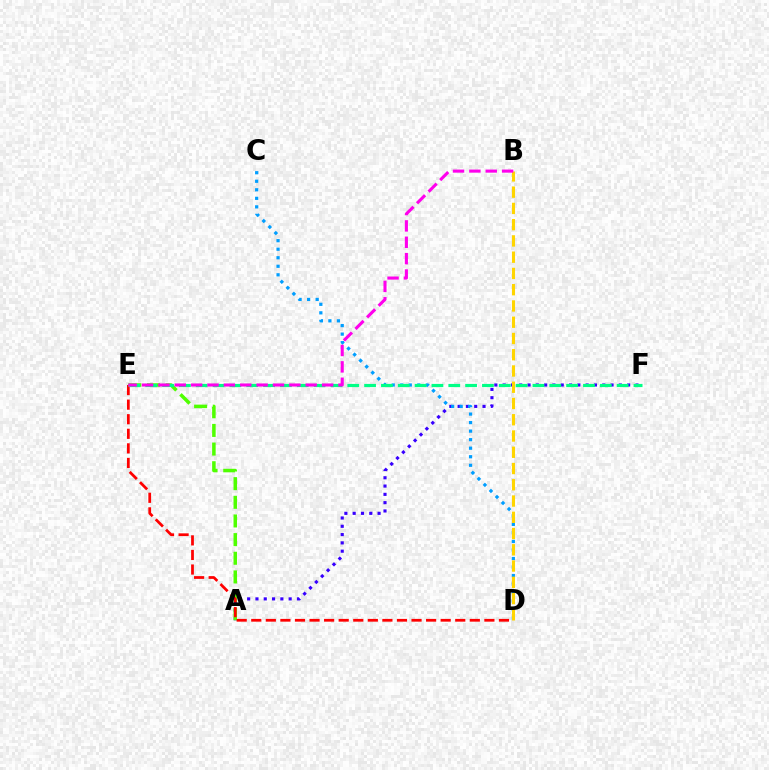{('A', 'F'): [{'color': '#3700ff', 'line_style': 'dotted', 'thickness': 2.26}], ('C', 'D'): [{'color': '#009eff', 'line_style': 'dotted', 'thickness': 2.32}], ('A', 'E'): [{'color': '#4fff00', 'line_style': 'dashed', 'thickness': 2.53}], ('D', 'E'): [{'color': '#ff0000', 'line_style': 'dashed', 'thickness': 1.98}], ('E', 'F'): [{'color': '#00ff86', 'line_style': 'dashed', 'thickness': 2.29}], ('B', 'D'): [{'color': '#ffd500', 'line_style': 'dashed', 'thickness': 2.21}], ('B', 'E'): [{'color': '#ff00ed', 'line_style': 'dashed', 'thickness': 2.22}]}